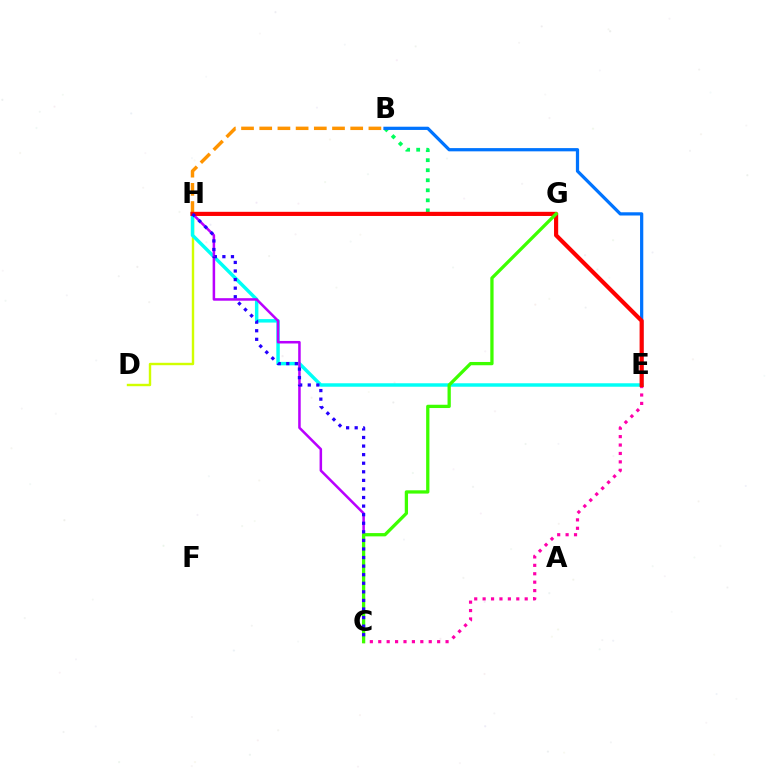{('B', 'G'): [{'color': '#00ff5c', 'line_style': 'dotted', 'thickness': 2.73}], ('D', 'H'): [{'color': '#d1ff00', 'line_style': 'solid', 'thickness': 1.74}], ('C', 'E'): [{'color': '#ff00ac', 'line_style': 'dotted', 'thickness': 2.29}], ('B', 'E'): [{'color': '#0074ff', 'line_style': 'solid', 'thickness': 2.33}], ('B', 'H'): [{'color': '#ff9400', 'line_style': 'dashed', 'thickness': 2.47}], ('E', 'H'): [{'color': '#00fff6', 'line_style': 'solid', 'thickness': 2.49}, {'color': '#ff0000', 'line_style': 'solid', 'thickness': 2.99}], ('C', 'H'): [{'color': '#b900ff', 'line_style': 'solid', 'thickness': 1.82}, {'color': '#2500ff', 'line_style': 'dotted', 'thickness': 2.33}], ('C', 'G'): [{'color': '#3dff00', 'line_style': 'solid', 'thickness': 2.36}]}